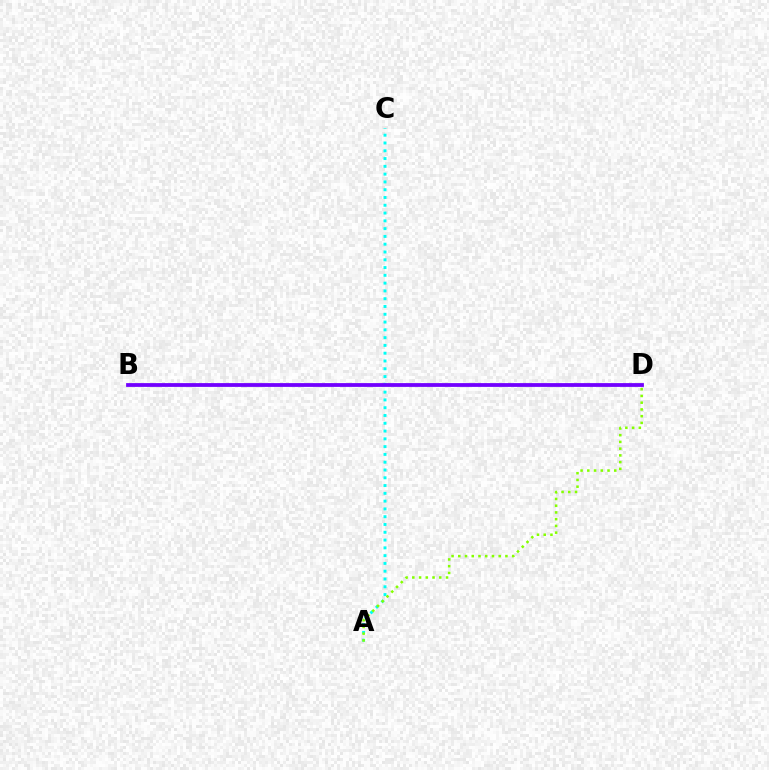{('A', 'C'): [{'color': '#00fff6', 'line_style': 'dotted', 'thickness': 2.12}], ('B', 'D'): [{'color': '#ff0000', 'line_style': 'dotted', 'thickness': 1.56}, {'color': '#7200ff', 'line_style': 'solid', 'thickness': 2.72}], ('A', 'D'): [{'color': '#84ff00', 'line_style': 'dotted', 'thickness': 1.83}]}